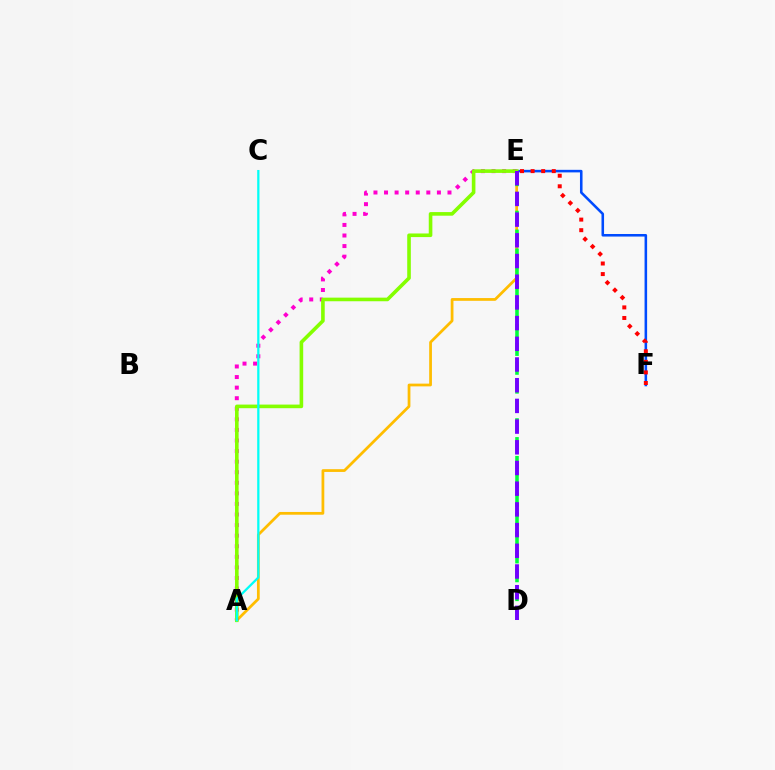{('A', 'E'): [{'color': '#ffbd00', 'line_style': 'solid', 'thickness': 1.98}, {'color': '#ff00cf', 'line_style': 'dotted', 'thickness': 2.87}, {'color': '#84ff00', 'line_style': 'solid', 'thickness': 2.6}], ('E', 'F'): [{'color': '#004bff', 'line_style': 'solid', 'thickness': 1.84}, {'color': '#ff0000', 'line_style': 'dotted', 'thickness': 2.87}], ('D', 'E'): [{'color': '#00ff39', 'line_style': 'dashed', 'thickness': 2.56}, {'color': '#7200ff', 'line_style': 'dashed', 'thickness': 2.81}], ('A', 'C'): [{'color': '#00fff6', 'line_style': 'solid', 'thickness': 1.63}]}